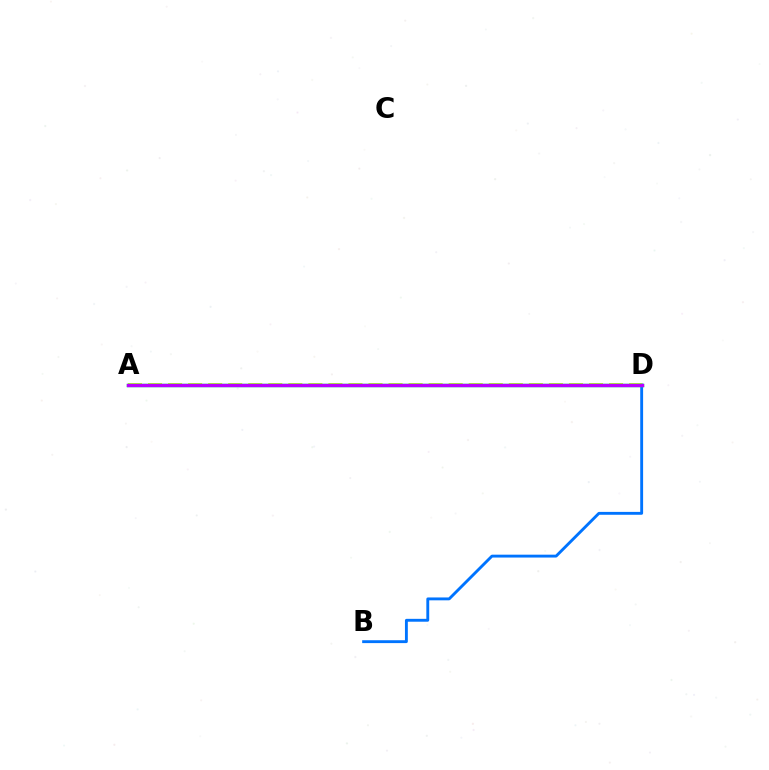{('B', 'D'): [{'color': '#0074ff', 'line_style': 'solid', 'thickness': 2.07}], ('A', 'D'): [{'color': '#d1ff00', 'line_style': 'dashed', 'thickness': 2.72}, {'color': '#00ff5c', 'line_style': 'solid', 'thickness': 2.5}, {'color': '#ff0000', 'line_style': 'solid', 'thickness': 2.02}, {'color': '#b900ff', 'line_style': 'solid', 'thickness': 2.41}]}